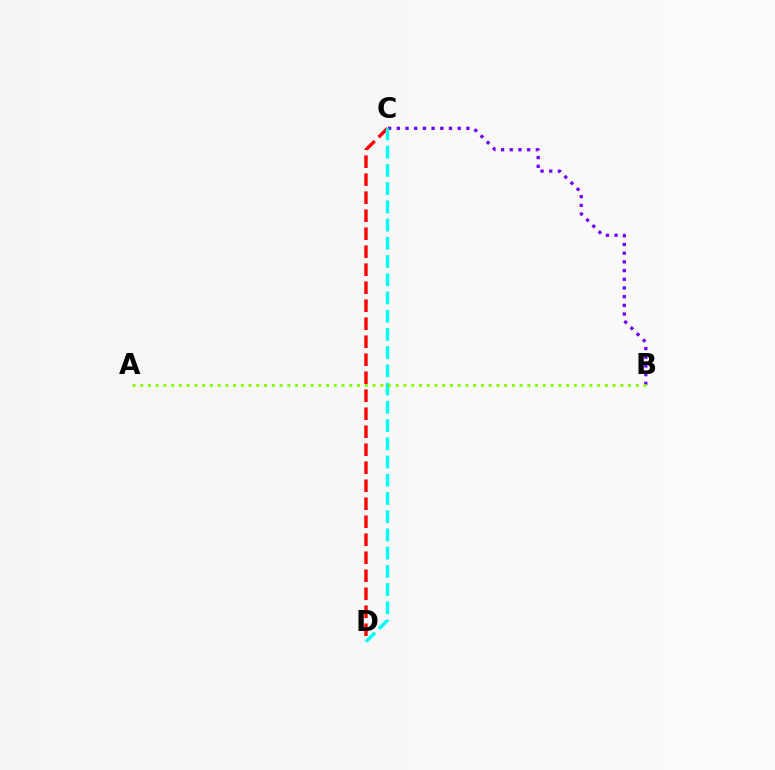{('B', 'C'): [{'color': '#7200ff', 'line_style': 'dotted', 'thickness': 2.36}], ('C', 'D'): [{'color': '#ff0000', 'line_style': 'dashed', 'thickness': 2.45}, {'color': '#00fff6', 'line_style': 'dashed', 'thickness': 2.48}], ('A', 'B'): [{'color': '#84ff00', 'line_style': 'dotted', 'thickness': 2.1}]}